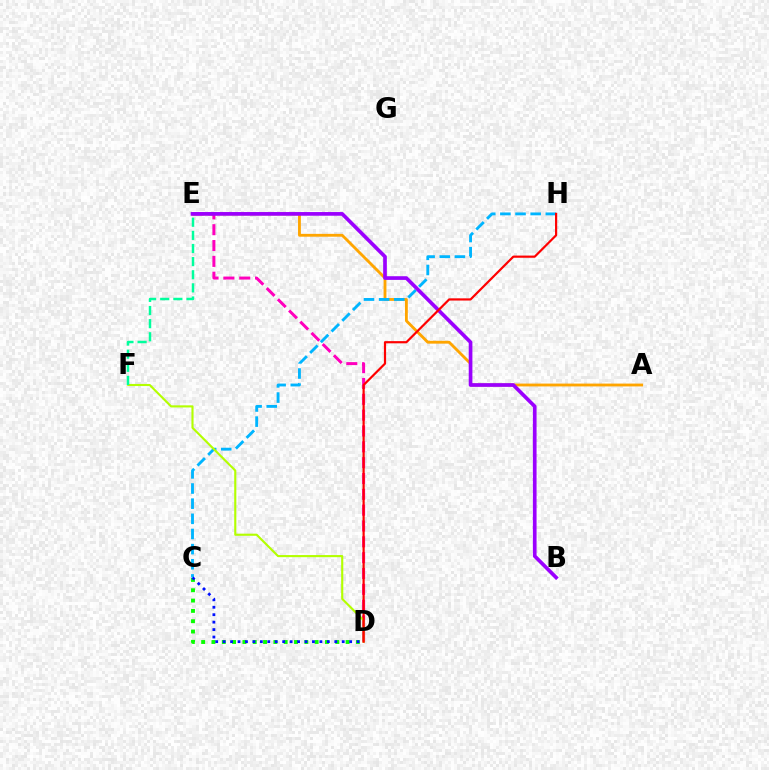{('A', 'E'): [{'color': '#ffa500', 'line_style': 'solid', 'thickness': 2.04}], ('C', 'D'): [{'color': '#08ff00', 'line_style': 'dotted', 'thickness': 2.8}, {'color': '#0010ff', 'line_style': 'dotted', 'thickness': 2.02}], ('D', 'E'): [{'color': '#ff00bd', 'line_style': 'dashed', 'thickness': 2.15}], ('C', 'H'): [{'color': '#00b5ff', 'line_style': 'dashed', 'thickness': 2.06}], ('D', 'F'): [{'color': '#b3ff00', 'line_style': 'solid', 'thickness': 1.53}], ('E', 'F'): [{'color': '#00ff9d', 'line_style': 'dashed', 'thickness': 1.78}], ('B', 'E'): [{'color': '#9b00ff', 'line_style': 'solid', 'thickness': 2.65}], ('D', 'H'): [{'color': '#ff0000', 'line_style': 'solid', 'thickness': 1.58}]}